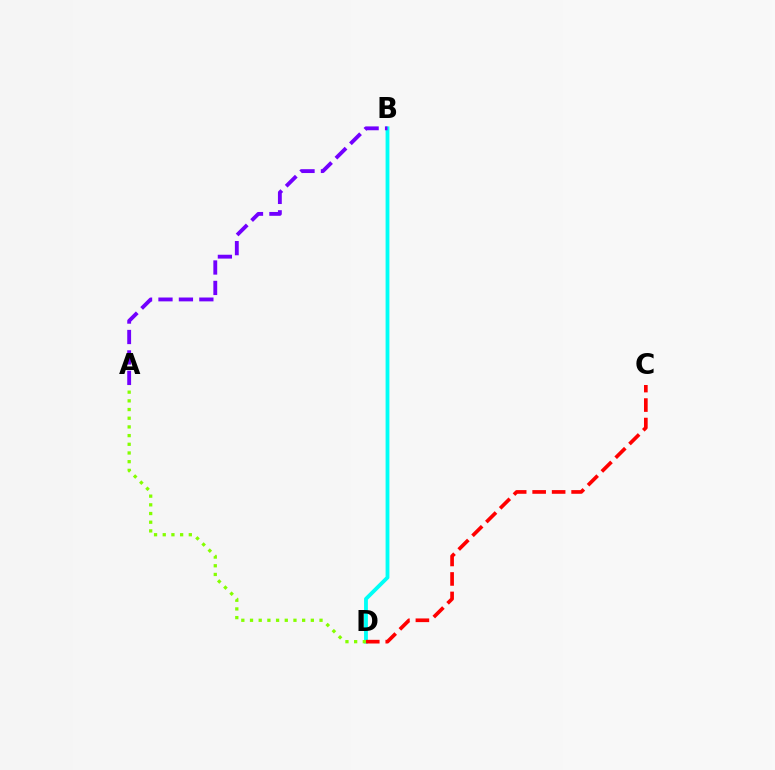{('B', 'D'): [{'color': '#00fff6', 'line_style': 'solid', 'thickness': 2.75}], ('C', 'D'): [{'color': '#ff0000', 'line_style': 'dashed', 'thickness': 2.65}], ('A', 'B'): [{'color': '#7200ff', 'line_style': 'dashed', 'thickness': 2.78}], ('A', 'D'): [{'color': '#84ff00', 'line_style': 'dotted', 'thickness': 2.36}]}